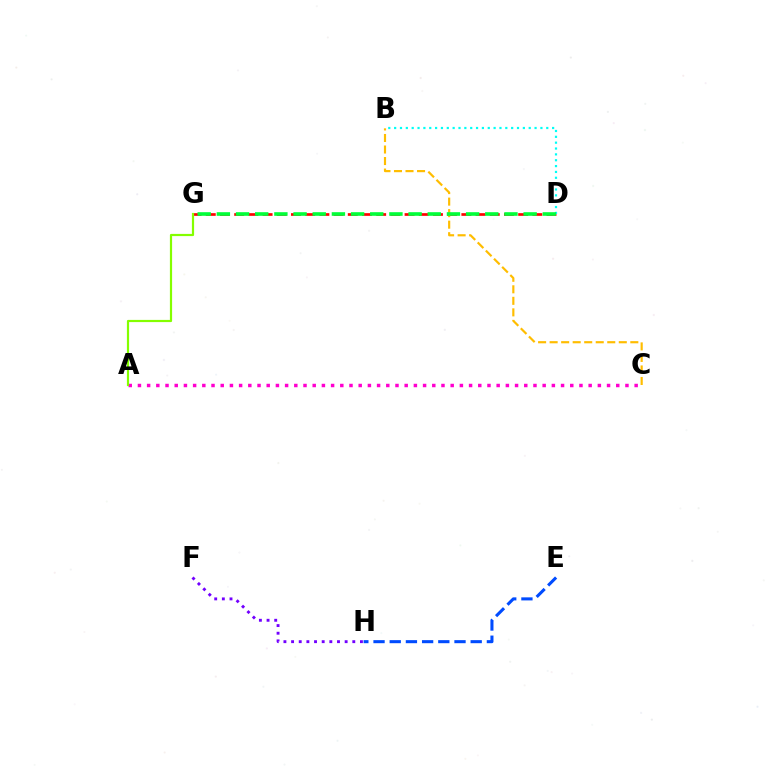{('E', 'H'): [{'color': '#004bff', 'line_style': 'dashed', 'thickness': 2.2}], ('D', 'G'): [{'color': '#ff0000', 'line_style': 'dashed', 'thickness': 1.93}, {'color': '#00ff39', 'line_style': 'dashed', 'thickness': 2.6}], ('F', 'H'): [{'color': '#7200ff', 'line_style': 'dotted', 'thickness': 2.08}], ('A', 'C'): [{'color': '#ff00cf', 'line_style': 'dotted', 'thickness': 2.5}], ('B', 'D'): [{'color': '#00fff6', 'line_style': 'dotted', 'thickness': 1.59}], ('A', 'G'): [{'color': '#84ff00', 'line_style': 'solid', 'thickness': 1.58}], ('B', 'C'): [{'color': '#ffbd00', 'line_style': 'dashed', 'thickness': 1.57}]}